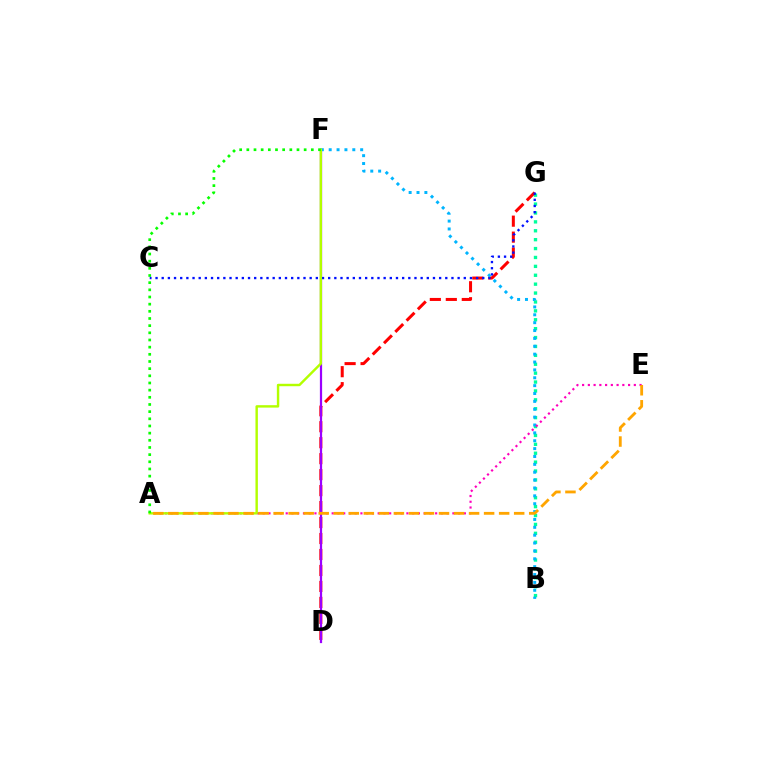{('B', 'G'): [{'color': '#00ff9d', 'line_style': 'dotted', 'thickness': 2.42}], ('D', 'G'): [{'color': '#ff0000', 'line_style': 'dashed', 'thickness': 2.17}], ('D', 'F'): [{'color': '#9b00ff', 'line_style': 'solid', 'thickness': 1.6}], ('C', 'G'): [{'color': '#0010ff', 'line_style': 'dotted', 'thickness': 1.67}], ('B', 'F'): [{'color': '#00b5ff', 'line_style': 'dotted', 'thickness': 2.14}], ('A', 'E'): [{'color': '#ff00bd', 'line_style': 'dotted', 'thickness': 1.56}, {'color': '#ffa500', 'line_style': 'dashed', 'thickness': 2.04}], ('A', 'F'): [{'color': '#b3ff00', 'line_style': 'solid', 'thickness': 1.75}, {'color': '#08ff00', 'line_style': 'dotted', 'thickness': 1.95}]}